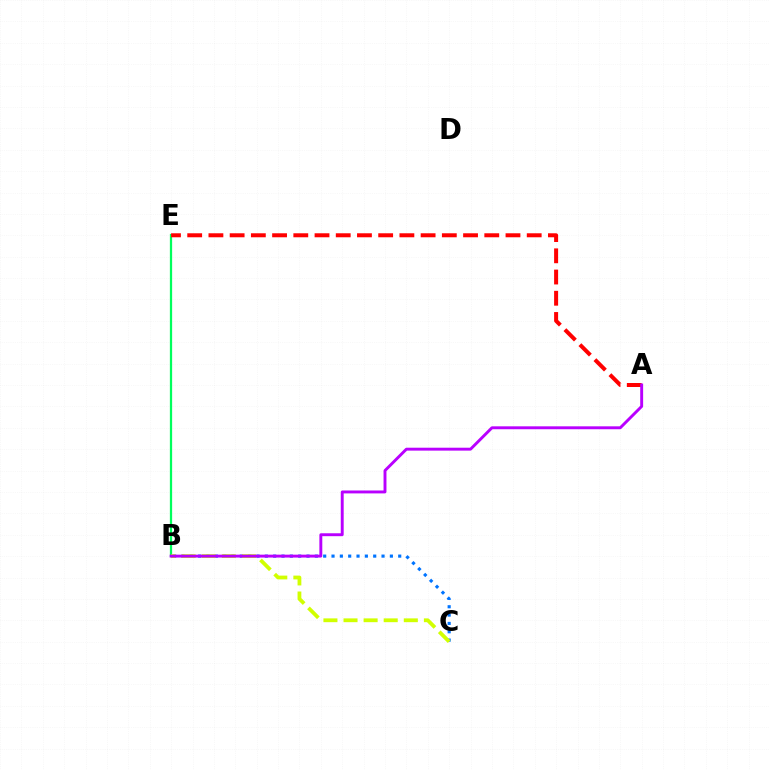{('B', 'C'): [{'color': '#0074ff', 'line_style': 'dotted', 'thickness': 2.27}, {'color': '#d1ff00', 'line_style': 'dashed', 'thickness': 2.73}], ('B', 'E'): [{'color': '#00ff5c', 'line_style': 'solid', 'thickness': 1.62}], ('A', 'E'): [{'color': '#ff0000', 'line_style': 'dashed', 'thickness': 2.88}], ('A', 'B'): [{'color': '#b900ff', 'line_style': 'solid', 'thickness': 2.1}]}